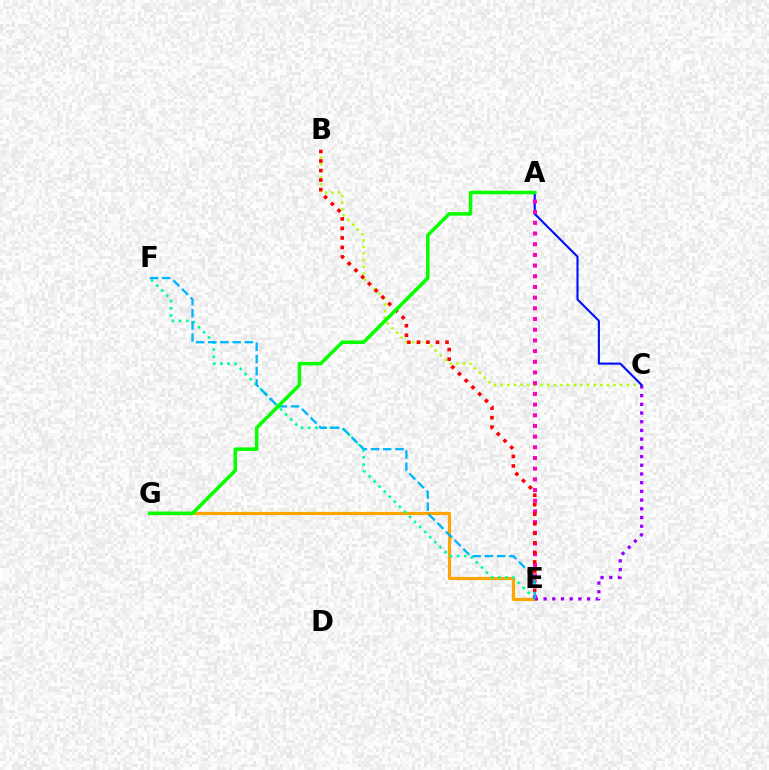{('E', 'G'): [{'color': '#ffa500', 'line_style': 'solid', 'thickness': 2.29}], ('E', 'F'): [{'color': '#00ff9d', 'line_style': 'dotted', 'thickness': 1.94}, {'color': '#00b5ff', 'line_style': 'dashed', 'thickness': 1.66}], ('B', 'C'): [{'color': '#b3ff00', 'line_style': 'dotted', 'thickness': 1.81}], ('C', 'E'): [{'color': '#9b00ff', 'line_style': 'dotted', 'thickness': 2.37}], ('A', 'C'): [{'color': '#0010ff', 'line_style': 'solid', 'thickness': 1.52}], ('A', 'E'): [{'color': '#ff00bd', 'line_style': 'dotted', 'thickness': 2.9}], ('B', 'E'): [{'color': '#ff0000', 'line_style': 'dotted', 'thickness': 2.59}], ('A', 'G'): [{'color': '#08ff00', 'line_style': 'solid', 'thickness': 2.54}]}